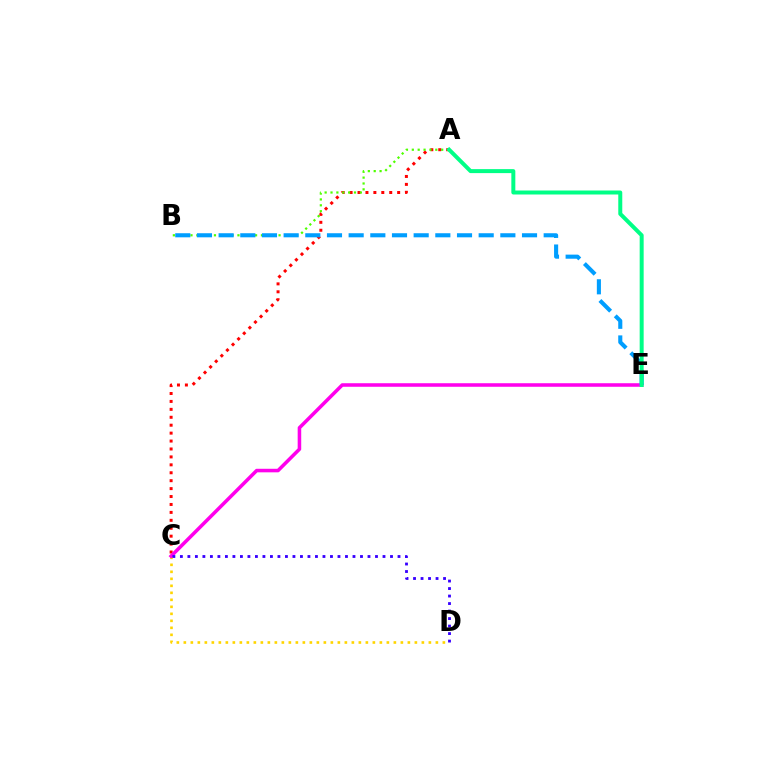{('A', 'C'): [{'color': '#ff0000', 'line_style': 'dotted', 'thickness': 2.15}], ('C', 'D'): [{'color': '#ffd500', 'line_style': 'dotted', 'thickness': 1.9}, {'color': '#3700ff', 'line_style': 'dotted', 'thickness': 2.04}], ('C', 'E'): [{'color': '#ff00ed', 'line_style': 'solid', 'thickness': 2.55}], ('A', 'B'): [{'color': '#4fff00', 'line_style': 'dotted', 'thickness': 1.6}], ('B', 'E'): [{'color': '#009eff', 'line_style': 'dashed', 'thickness': 2.94}], ('A', 'E'): [{'color': '#00ff86', 'line_style': 'solid', 'thickness': 2.87}]}